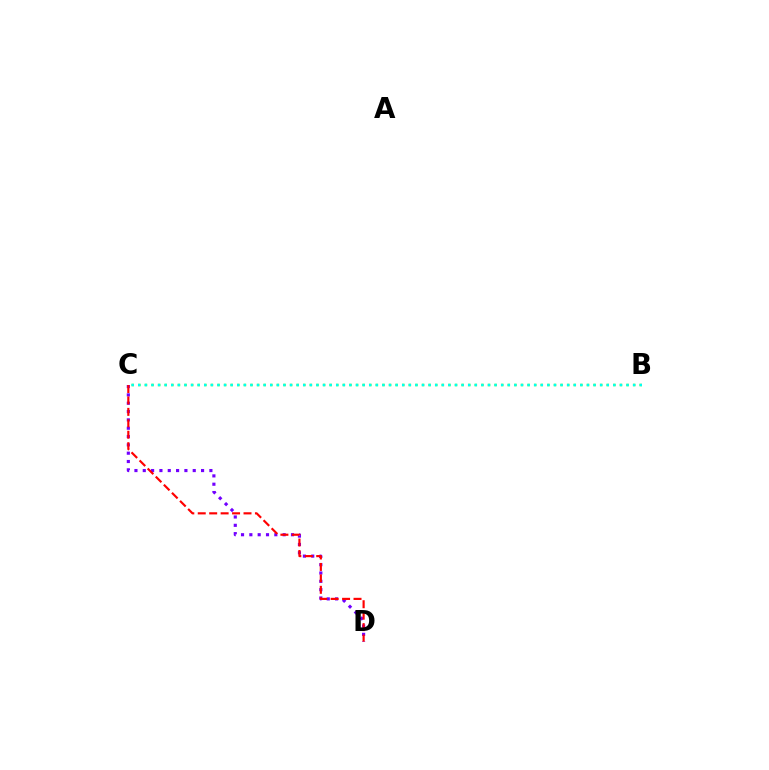{('C', 'D'): [{'color': '#7200ff', 'line_style': 'dotted', 'thickness': 2.26}, {'color': '#ff0000', 'line_style': 'dashed', 'thickness': 1.55}], ('B', 'C'): [{'color': '#84ff00', 'line_style': 'dotted', 'thickness': 1.79}, {'color': '#00fff6', 'line_style': 'dotted', 'thickness': 1.79}]}